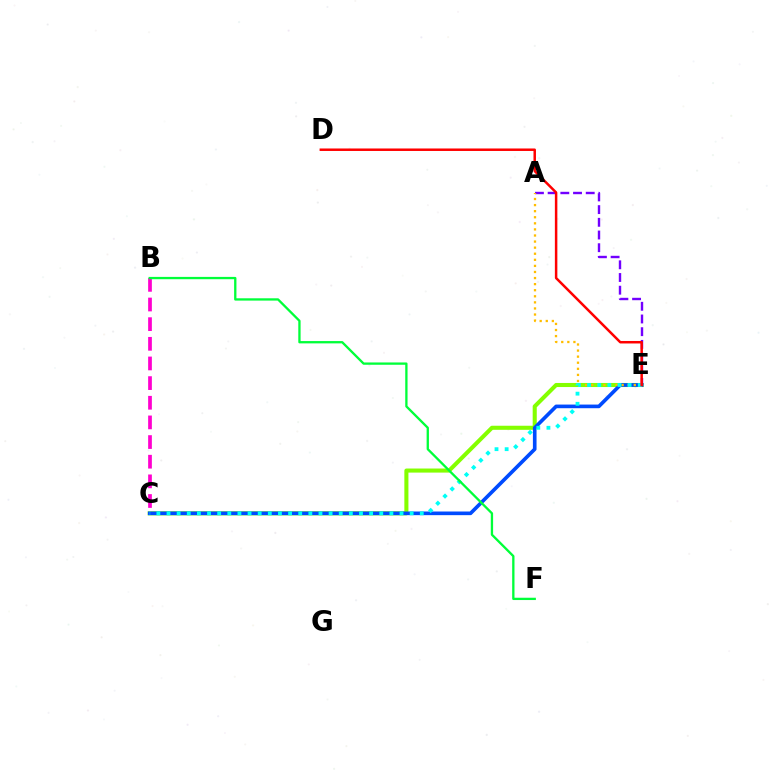{('B', 'C'): [{'color': '#ff00cf', 'line_style': 'dashed', 'thickness': 2.67}], ('C', 'E'): [{'color': '#84ff00', 'line_style': 'solid', 'thickness': 2.93}, {'color': '#004bff', 'line_style': 'solid', 'thickness': 2.62}, {'color': '#00fff6', 'line_style': 'dotted', 'thickness': 2.75}], ('A', 'E'): [{'color': '#7200ff', 'line_style': 'dashed', 'thickness': 1.72}, {'color': '#ffbd00', 'line_style': 'dotted', 'thickness': 1.65}], ('D', 'E'): [{'color': '#ff0000', 'line_style': 'solid', 'thickness': 1.8}], ('B', 'F'): [{'color': '#00ff39', 'line_style': 'solid', 'thickness': 1.66}]}